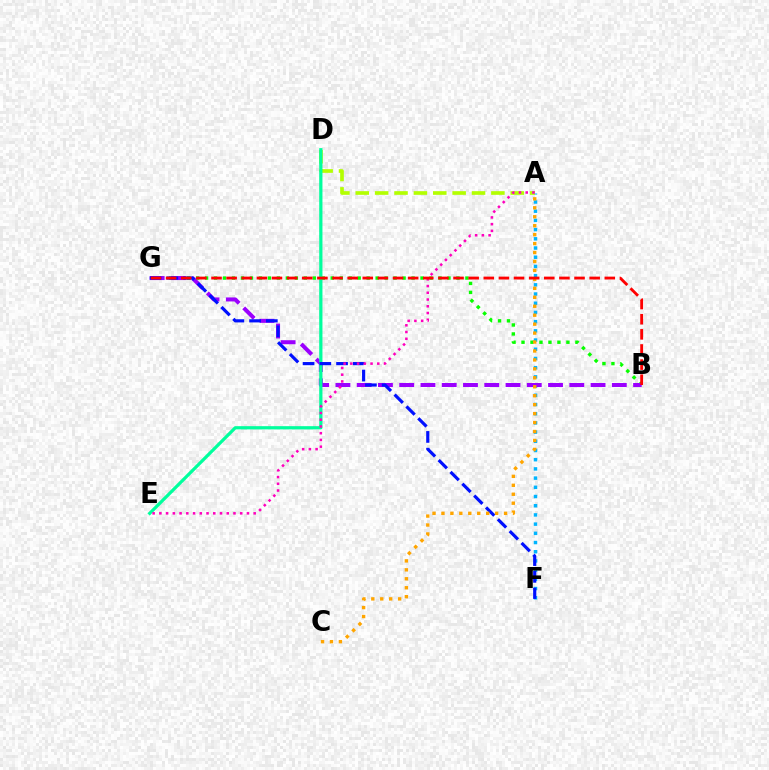{('A', 'F'): [{'color': '#00b5ff', 'line_style': 'dotted', 'thickness': 2.5}], ('B', 'G'): [{'color': '#08ff00', 'line_style': 'dotted', 'thickness': 2.44}, {'color': '#9b00ff', 'line_style': 'dashed', 'thickness': 2.89}, {'color': '#ff0000', 'line_style': 'dashed', 'thickness': 2.05}], ('A', 'D'): [{'color': '#b3ff00', 'line_style': 'dashed', 'thickness': 2.63}], ('D', 'E'): [{'color': '#00ff9d', 'line_style': 'solid', 'thickness': 2.32}], ('F', 'G'): [{'color': '#0010ff', 'line_style': 'dashed', 'thickness': 2.28}], ('A', 'E'): [{'color': '#ff00bd', 'line_style': 'dotted', 'thickness': 1.83}], ('A', 'C'): [{'color': '#ffa500', 'line_style': 'dotted', 'thickness': 2.43}]}